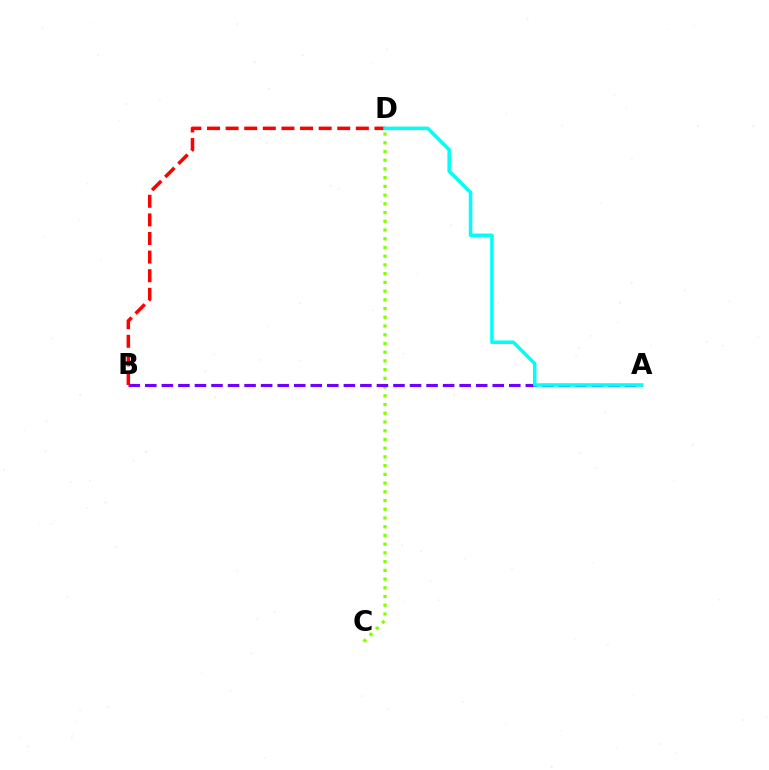{('C', 'D'): [{'color': '#84ff00', 'line_style': 'dotted', 'thickness': 2.37}], ('A', 'B'): [{'color': '#7200ff', 'line_style': 'dashed', 'thickness': 2.25}], ('B', 'D'): [{'color': '#ff0000', 'line_style': 'dashed', 'thickness': 2.53}], ('A', 'D'): [{'color': '#00fff6', 'line_style': 'solid', 'thickness': 2.55}]}